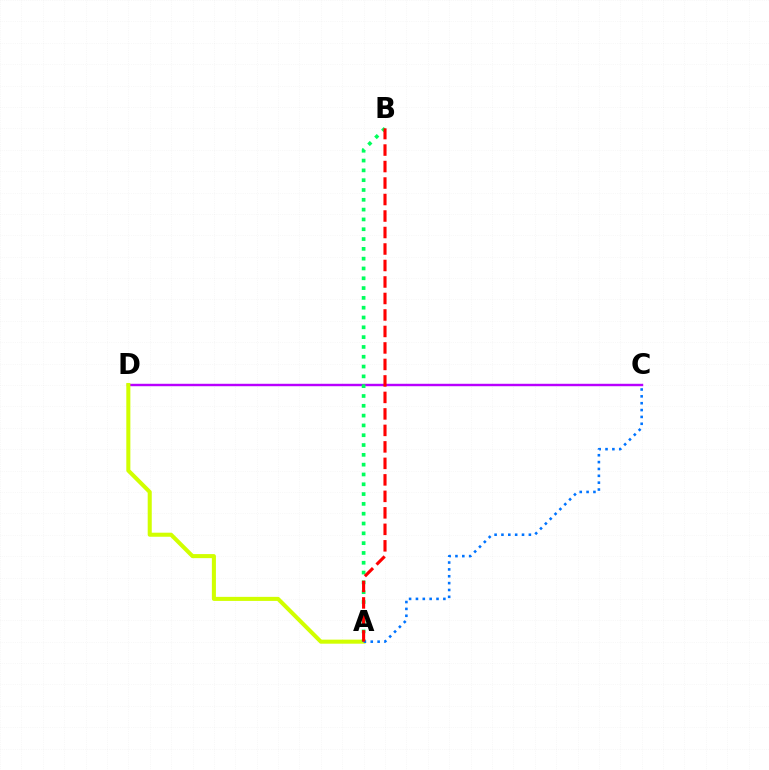{('C', 'D'): [{'color': '#b900ff', 'line_style': 'solid', 'thickness': 1.75}], ('A', 'D'): [{'color': '#d1ff00', 'line_style': 'solid', 'thickness': 2.92}], ('A', 'B'): [{'color': '#00ff5c', 'line_style': 'dotted', 'thickness': 2.67}, {'color': '#ff0000', 'line_style': 'dashed', 'thickness': 2.24}], ('A', 'C'): [{'color': '#0074ff', 'line_style': 'dotted', 'thickness': 1.86}]}